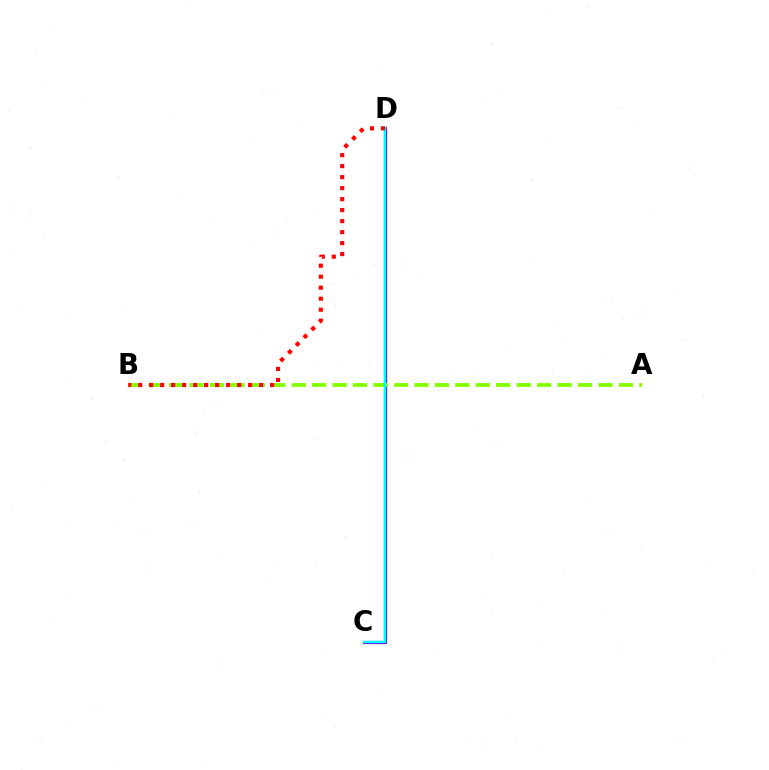{('C', 'D'): [{'color': '#7200ff', 'line_style': 'solid', 'thickness': 2.33}, {'color': '#00fff6', 'line_style': 'solid', 'thickness': 1.66}], ('A', 'B'): [{'color': '#84ff00', 'line_style': 'dashed', 'thickness': 2.78}], ('B', 'D'): [{'color': '#ff0000', 'line_style': 'dotted', 'thickness': 2.99}]}